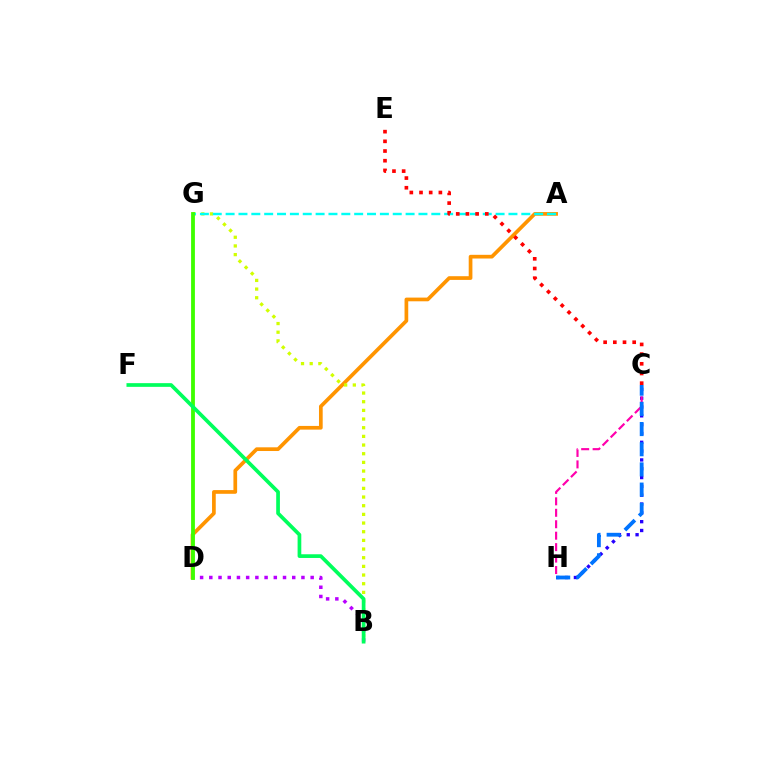{('A', 'D'): [{'color': '#ff9400', 'line_style': 'solid', 'thickness': 2.67}], ('B', 'D'): [{'color': '#b900ff', 'line_style': 'dotted', 'thickness': 2.5}], ('B', 'G'): [{'color': '#d1ff00', 'line_style': 'dotted', 'thickness': 2.35}], ('C', 'H'): [{'color': '#2500ff', 'line_style': 'dotted', 'thickness': 2.4}, {'color': '#ff00ac', 'line_style': 'dashed', 'thickness': 1.56}, {'color': '#0074ff', 'line_style': 'dashed', 'thickness': 2.74}], ('A', 'G'): [{'color': '#00fff6', 'line_style': 'dashed', 'thickness': 1.75}], ('D', 'G'): [{'color': '#3dff00', 'line_style': 'solid', 'thickness': 2.75}], ('B', 'F'): [{'color': '#00ff5c', 'line_style': 'solid', 'thickness': 2.66}], ('C', 'E'): [{'color': '#ff0000', 'line_style': 'dotted', 'thickness': 2.63}]}